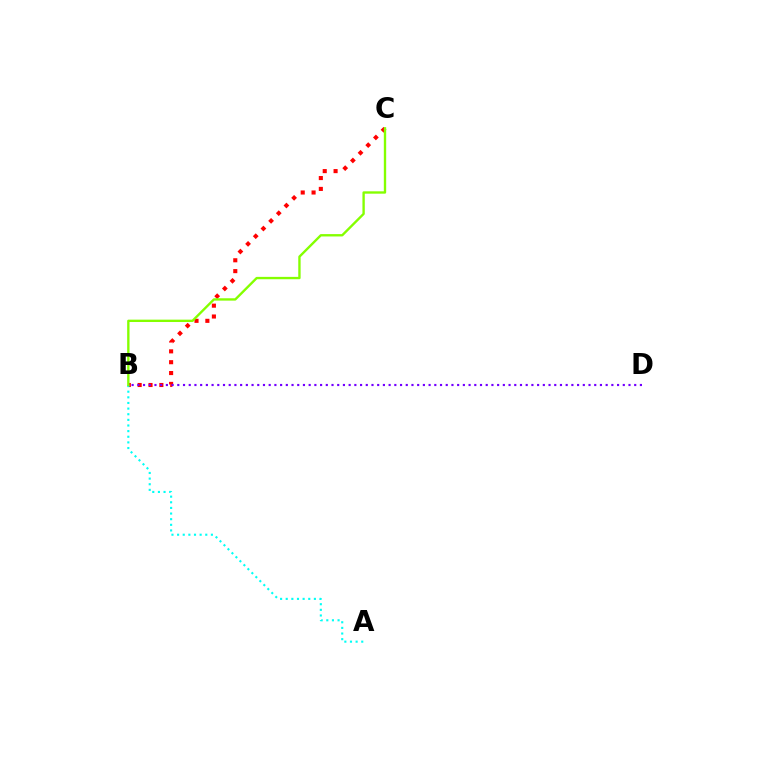{('B', 'C'): [{'color': '#ff0000', 'line_style': 'dotted', 'thickness': 2.95}, {'color': '#84ff00', 'line_style': 'solid', 'thickness': 1.7}], ('A', 'B'): [{'color': '#00fff6', 'line_style': 'dotted', 'thickness': 1.53}], ('B', 'D'): [{'color': '#7200ff', 'line_style': 'dotted', 'thickness': 1.55}]}